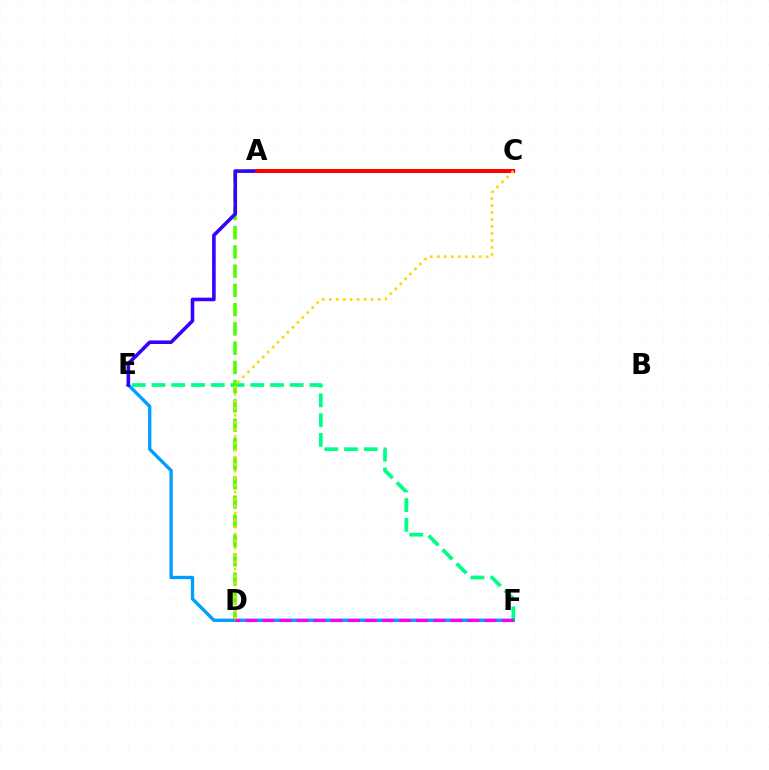{('E', 'F'): [{'color': '#00ff86', 'line_style': 'dashed', 'thickness': 2.68}, {'color': '#009eff', 'line_style': 'solid', 'thickness': 2.4}], ('A', 'D'): [{'color': '#4fff00', 'line_style': 'dashed', 'thickness': 2.61}], ('C', 'E'): [{'color': '#3700ff', 'line_style': 'solid', 'thickness': 2.58}], ('A', 'C'): [{'color': '#ff0000', 'line_style': 'solid', 'thickness': 2.83}], ('D', 'F'): [{'color': '#ff00ed', 'line_style': 'dashed', 'thickness': 2.32}], ('C', 'D'): [{'color': '#ffd500', 'line_style': 'dotted', 'thickness': 1.9}]}